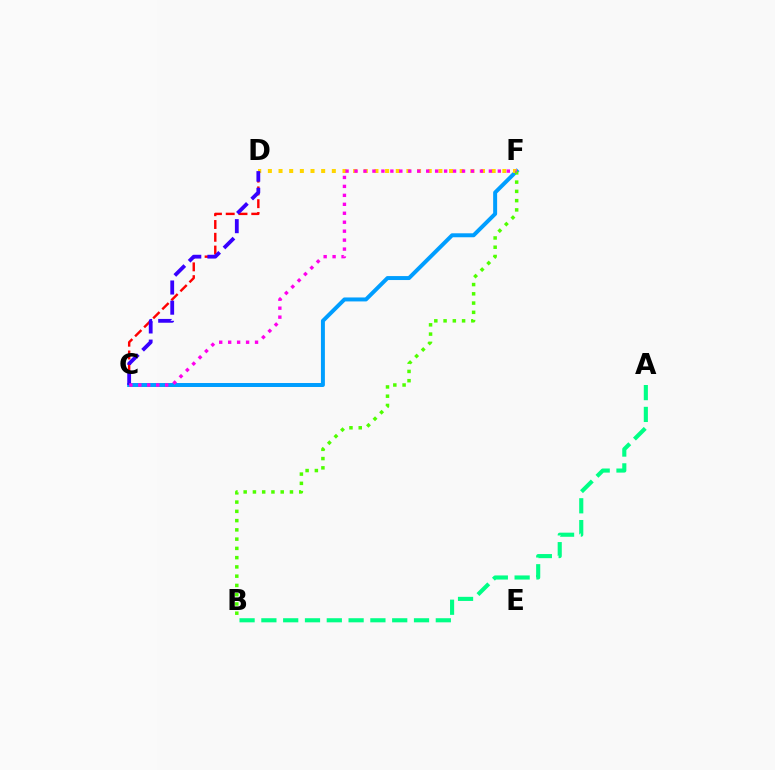{('A', 'B'): [{'color': '#00ff86', 'line_style': 'dashed', 'thickness': 2.96}], ('C', 'F'): [{'color': '#009eff', 'line_style': 'solid', 'thickness': 2.86}, {'color': '#ff00ed', 'line_style': 'dotted', 'thickness': 2.43}], ('D', 'F'): [{'color': '#ffd500', 'line_style': 'dotted', 'thickness': 2.9}], ('B', 'F'): [{'color': '#4fff00', 'line_style': 'dotted', 'thickness': 2.52}], ('C', 'D'): [{'color': '#ff0000', 'line_style': 'dashed', 'thickness': 1.74}, {'color': '#3700ff', 'line_style': 'dashed', 'thickness': 2.74}]}